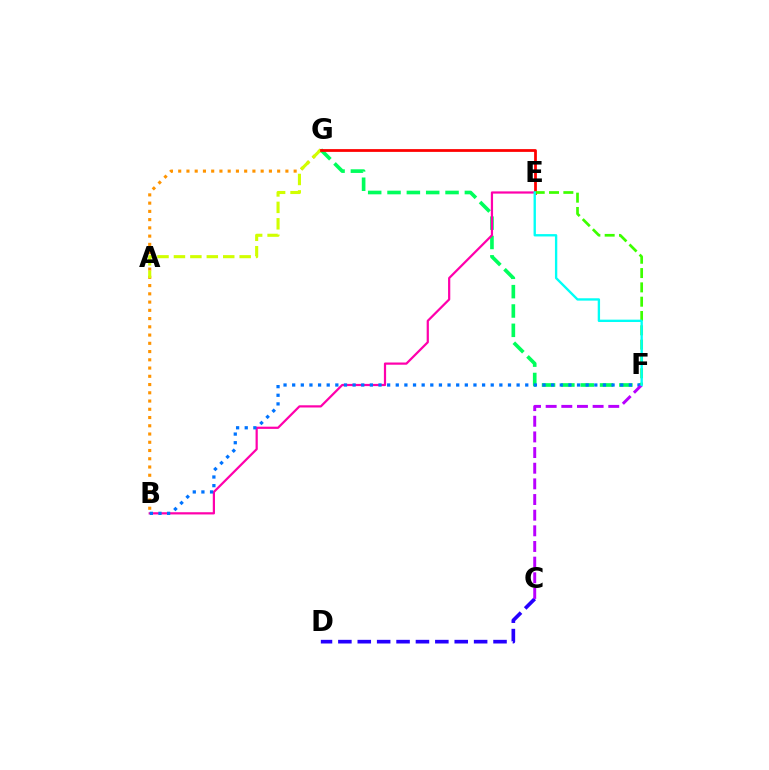{('C', 'D'): [{'color': '#2500ff', 'line_style': 'dashed', 'thickness': 2.63}], ('F', 'G'): [{'color': '#00ff5c', 'line_style': 'dashed', 'thickness': 2.63}], ('B', 'E'): [{'color': '#ff00ac', 'line_style': 'solid', 'thickness': 1.6}], ('B', 'F'): [{'color': '#0074ff', 'line_style': 'dotted', 'thickness': 2.35}], ('B', 'G'): [{'color': '#ff9400', 'line_style': 'dotted', 'thickness': 2.24}], ('A', 'G'): [{'color': '#d1ff00', 'line_style': 'dashed', 'thickness': 2.23}], ('E', 'G'): [{'color': '#ff0000', 'line_style': 'solid', 'thickness': 1.99}], ('C', 'F'): [{'color': '#b900ff', 'line_style': 'dashed', 'thickness': 2.13}], ('E', 'F'): [{'color': '#3dff00', 'line_style': 'dashed', 'thickness': 1.94}, {'color': '#00fff6', 'line_style': 'solid', 'thickness': 1.69}]}